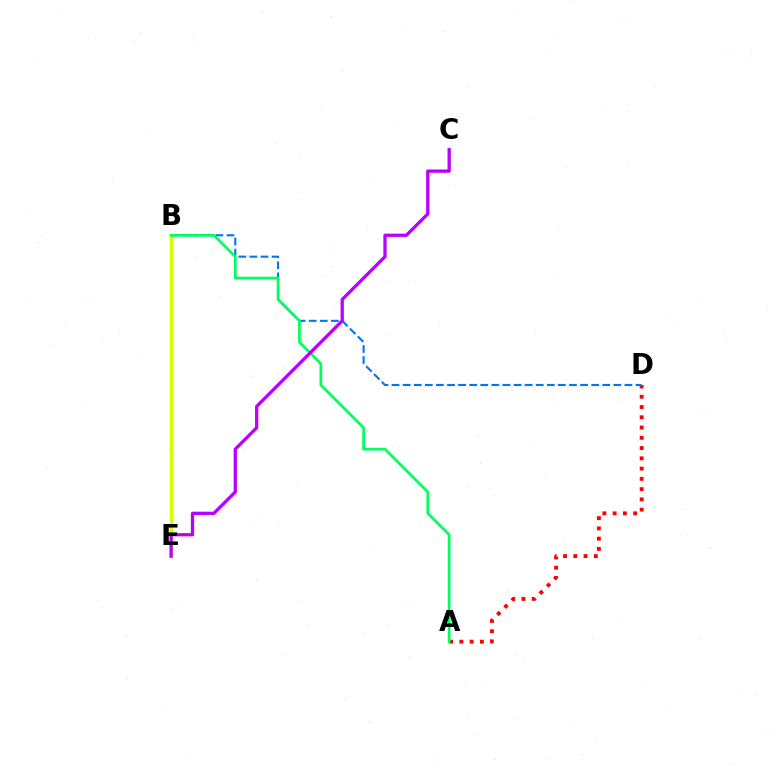{('A', 'D'): [{'color': '#ff0000', 'line_style': 'dotted', 'thickness': 2.79}], ('B', 'D'): [{'color': '#0074ff', 'line_style': 'dashed', 'thickness': 1.51}], ('B', 'E'): [{'color': '#d1ff00', 'line_style': 'solid', 'thickness': 2.46}], ('A', 'B'): [{'color': '#00ff5c', 'line_style': 'solid', 'thickness': 1.95}], ('C', 'E'): [{'color': '#b900ff', 'line_style': 'solid', 'thickness': 2.36}]}